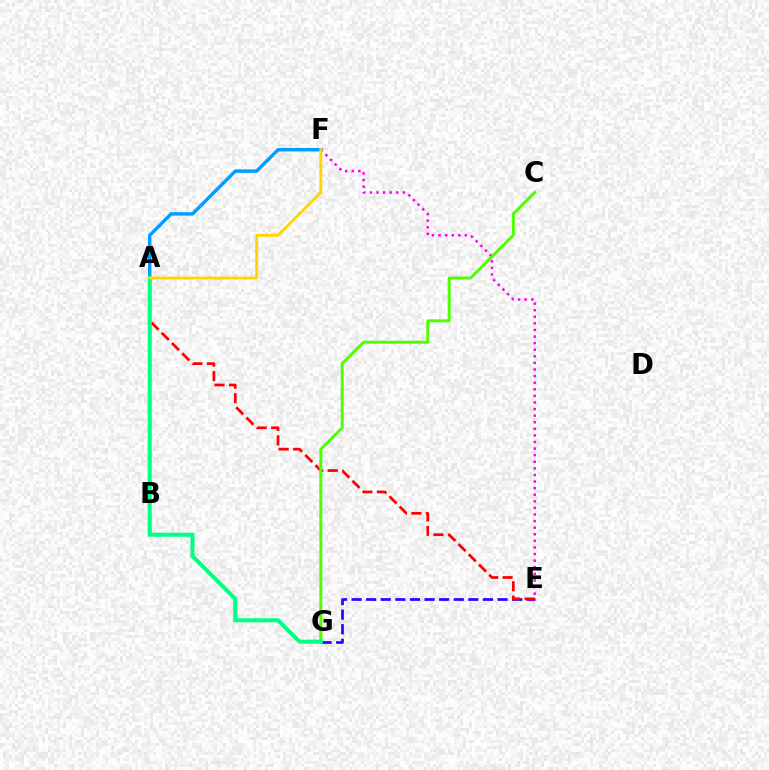{('E', 'G'): [{'color': '#3700ff', 'line_style': 'dashed', 'thickness': 1.98}], ('E', 'F'): [{'color': '#ff00ed', 'line_style': 'dotted', 'thickness': 1.79}], ('A', 'F'): [{'color': '#009eff', 'line_style': 'solid', 'thickness': 2.46}, {'color': '#ffd500', 'line_style': 'solid', 'thickness': 2.04}], ('A', 'E'): [{'color': '#ff0000', 'line_style': 'dashed', 'thickness': 1.97}], ('C', 'G'): [{'color': '#4fff00', 'line_style': 'solid', 'thickness': 2.13}], ('A', 'G'): [{'color': '#00ff86', 'line_style': 'solid', 'thickness': 2.91}]}